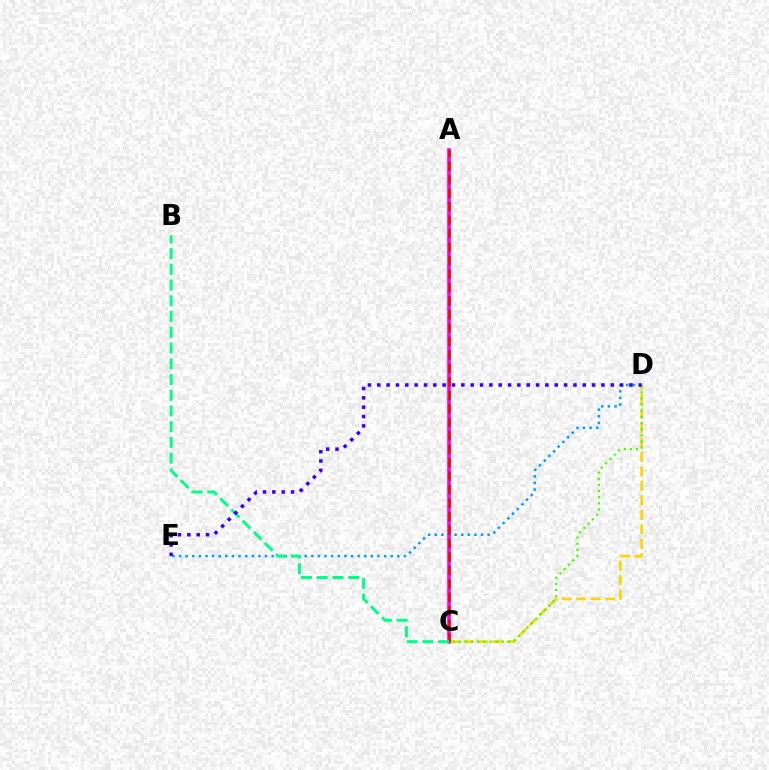{('D', 'E'): [{'color': '#009eff', 'line_style': 'dotted', 'thickness': 1.8}, {'color': '#3700ff', 'line_style': 'dotted', 'thickness': 2.54}], ('C', 'D'): [{'color': '#ffd500', 'line_style': 'dashed', 'thickness': 1.96}, {'color': '#4fff00', 'line_style': 'dotted', 'thickness': 1.67}], ('A', 'C'): [{'color': '#ff00ed', 'line_style': 'solid', 'thickness': 2.59}, {'color': '#ff0000', 'line_style': 'dashed', 'thickness': 1.83}], ('B', 'C'): [{'color': '#00ff86', 'line_style': 'dashed', 'thickness': 2.14}]}